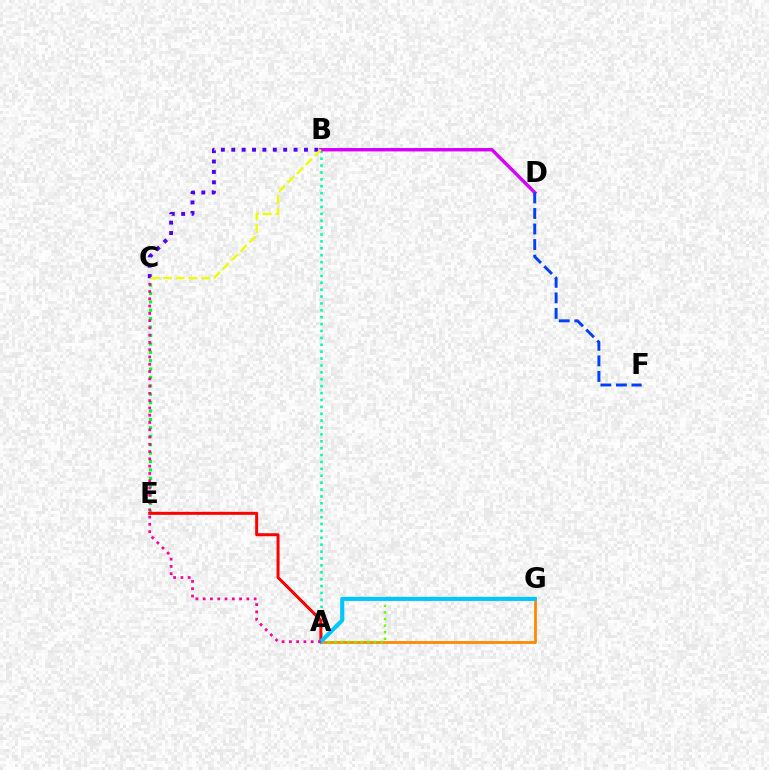{('A', 'B'): [{'color': '#00ffaf', 'line_style': 'dotted', 'thickness': 1.87}], ('C', 'E'): [{'color': '#00ff27', 'line_style': 'dotted', 'thickness': 2.28}], ('B', 'D'): [{'color': '#d600ff', 'line_style': 'solid', 'thickness': 2.46}], ('A', 'G'): [{'color': '#ff8800', 'line_style': 'solid', 'thickness': 1.99}, {'color': '#66ff00', 'line_style': 'dotted', 'thickness': 1.79}, {'color': '#00c7ff', 'line_style': 'solid', 'thickness': 2.95}], ('A', 'E'): [{'color': '#ff0000', 'line_style': 'solid', 'thickness': 2.16}], ('B', 'C'): [{'color': '#4f00ff', 'line_style': 'dotted', 'thickness': 2.82}, {'color': '#eeff00', 'line_style': 'dashed', 'thickness': 1.71}], ('D', 'F'): [{'color': '#003fff', 'line_style': 'dashed', 'thickness': 2.11}], ('A', 'C'): [{'color': '#ff00a0', 'line_style': 'dotted', 'thickness': 1.98}]}